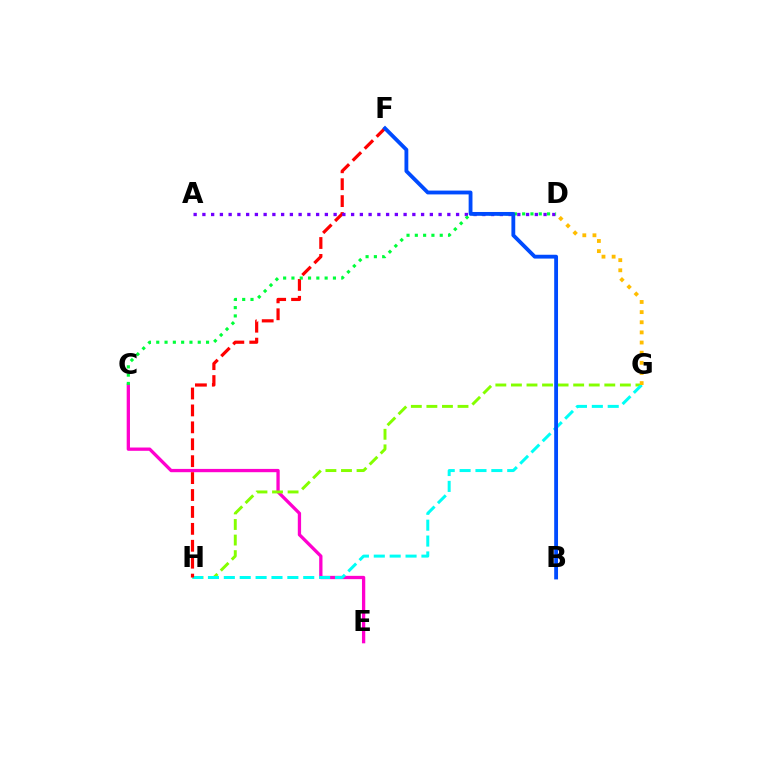{('C', 'E'): [{'color': '#ff00cf', 'line_style': 'solid', 'thickness': 2.37}], ('G', 'H'): [{'color': '#84ff00', 'line_style': 'dashed', 'thickness': 2.11}, {'color': '#00fff6', 'line_style': 'dashed', 'thickness': 2.16}], ('F', 'H'): [{'color': '#ff0000', 'line_style': 'dashed', 'thickness': 2.3}], ('D', 'G'): [{'color': '#ffbd00', 'line_style': 'dotted', 'thickness': 2.75}], ('A', 'D'): [{'color': '#7200ff', 'line_style': 'dotted', 'thickness': 2.38}], ('C', 'D'): [{'color': '#00ff39', 'line_style': 'dotted', 'thickness': 2.26}], ('B', 'F'): [{'color': '#004bff', 'line_style': 'solid', 'thickness': 2.76}]}